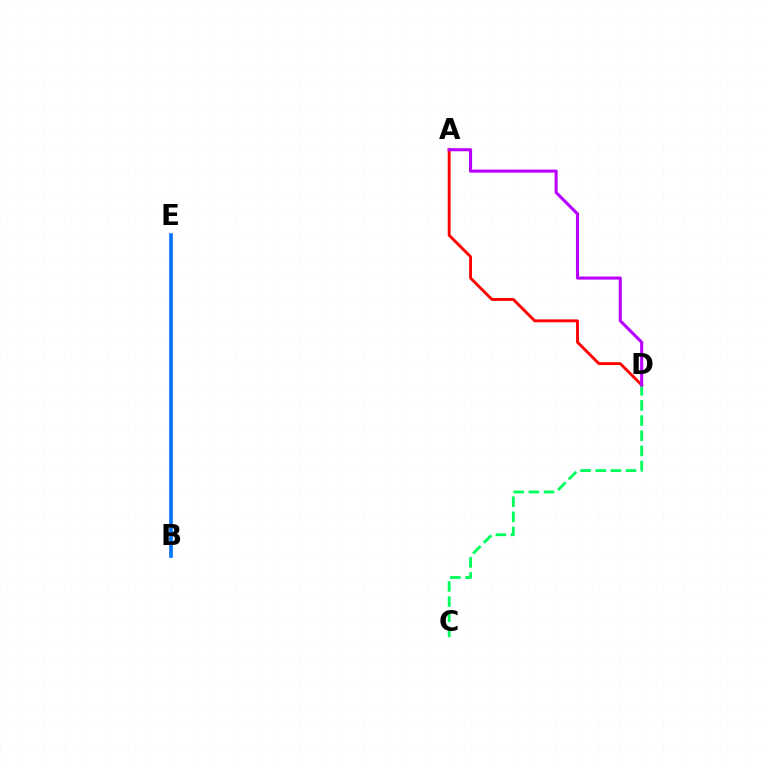{('A', 'D'): [{'color': '#ff0000', 'line_style': 'solid', 'thickness': 2.07}, {'color': '#b900ff', 'line_style': 'solid', 'thickness': 2.22}], ('C', 'D'): [{'color': '#00ff5c', 'line_style': 'dashed', 'thickness': 2.06}], ('B', 'E'): [{'color': '#d1ff00', 'line_style': 'dashed', 'thickness': 1.75}, {'color': '#0074ff', 'line_style': 'solid', 'thickness': 2.62}]}